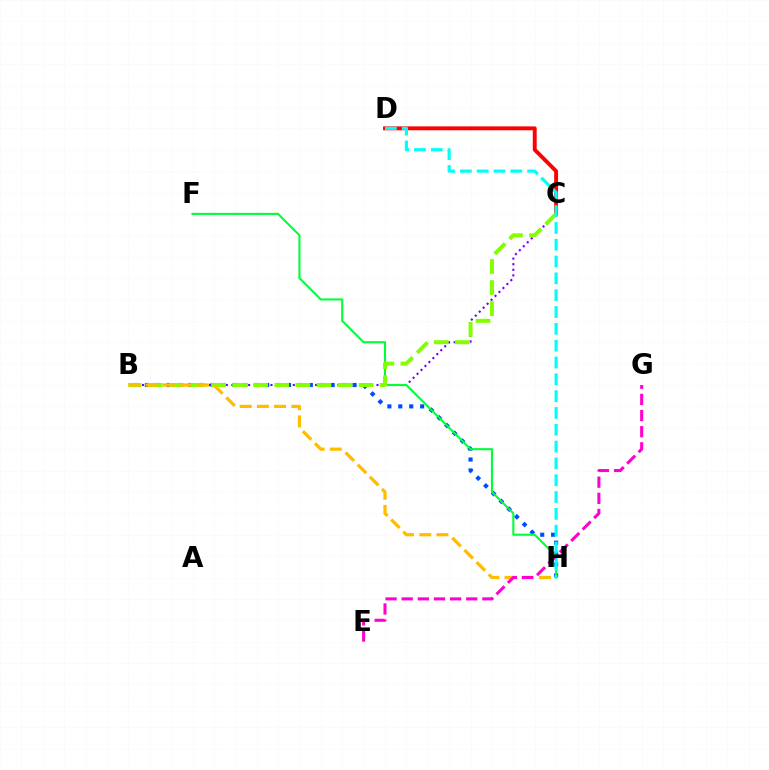{('B', 'C'): [{'color': '#7200ff', 'line_style': 'dotted', 'thickness': 1.52}, {'color': '#84ff00', 'line_style': 'dashed', 'thickness': 2.86}], ('B', 'H'): [{'color': '#004bff', 'line_style': 'dotted', 'thickness': 2.97}, {'color': '#ffbd00', 'line_style': 'dashed', 'thickness': 2.33}], ('C', 'D'): [{'color': '#ff0000', 'line_style': 'solid', 'thickness': 2.8}], ('F', 'H'): [{'color': '#00ff39', 'line_style': 'solid', 'thickness': 1.51}], ('D', 'H'): [{'color': '#00fff6', 'line_style': 'dashed', 'thickness': 2.29}], ('E', 'G'): [{'color': '#ff00cf', 'line_style': 'dashed', 'thickness': 2.19}]}